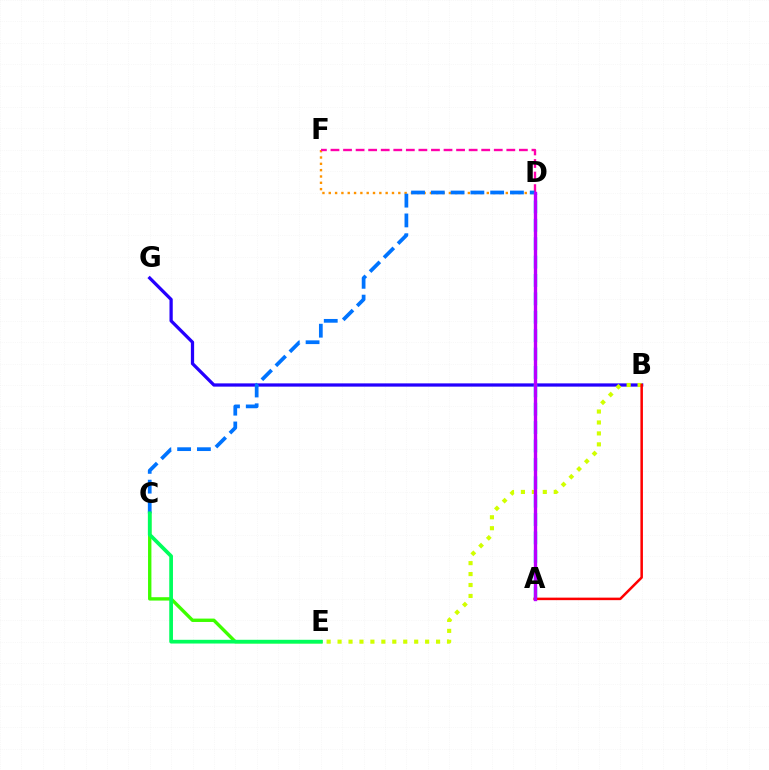{('B', 'G'): [{'color': '#2500ff', 'line_style': 'solid', 'thickness': 2.35}], ('C', 'E'): [{'color': '#3dff00', 'line_style': 'solid', 'thickness': 2.43}, {'color': '#00ff5c', 'line_style': 'solid', 'thickness': 2.68}], ('D', 'F'): [{'color': '#ff9400', 'line_style': 'dotted', 'thickness': 1.72}, {'color': '#ff00ac', 'line_style': 'dashed', 'thickness': 1.71}], ('C', 'D'): [{'color': '#0074ff', 'line_style': 'dashed', 'thickness': 2.69}], ('A', 'D'): [{'color': '#00fff6', 'line_style': 'dashed', 'thickness': 2.5}, {'color': '#b900ff', 'line_style': 'solid', 'thickness': 2.42}], ('B', 'E'): [{'color': '#d1ff00', 'line_style': 'dotted', 'thickness': 2.97}], ('A', 'B'): [{'color': '#ff0000', 'line_style': 'solid', 'thickness': 1.81}]}